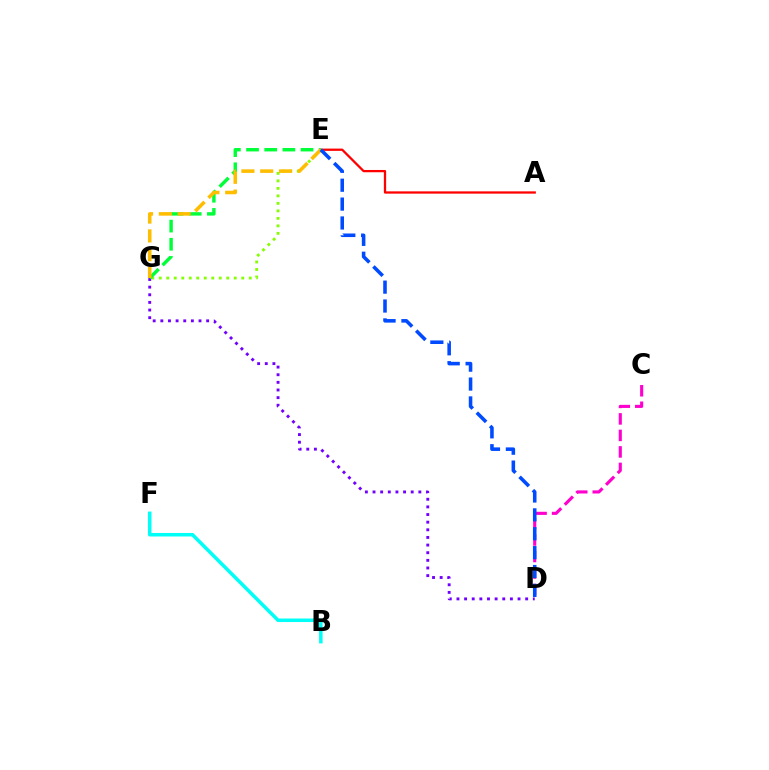{('E', 'G'): [{'color': '#84ff00', 'line_style': 'dotted', 'thickness': 2.04}, {'color': '#00ff39', 'line_style': 'dashed', 'thickness': 2.47}, {'color': '#ffbd00', 'line_style': 'dashed', 'thickness': 2.55}], ('B', 'F'): [{'color': '#00fff6', 'line_style': 'solid', 'thickness': 2.53}], ('C', 'D'): [{'color': '#ff00cf', 'line_style': 'dashed', 'thickness': 2.24}], ('A', 'E'): [{'color': '#ff0000', 'line_style': 'solid', 'thickness': 1.64}], ('D', 'G'): [{'color': '#7200ff', 'line_style': 'dotted', 'thickness': 2.07}], ('D', 'E'): [{'color': '#004bff', 'line_style': 'dashed', 'thickness': 2.57}]}